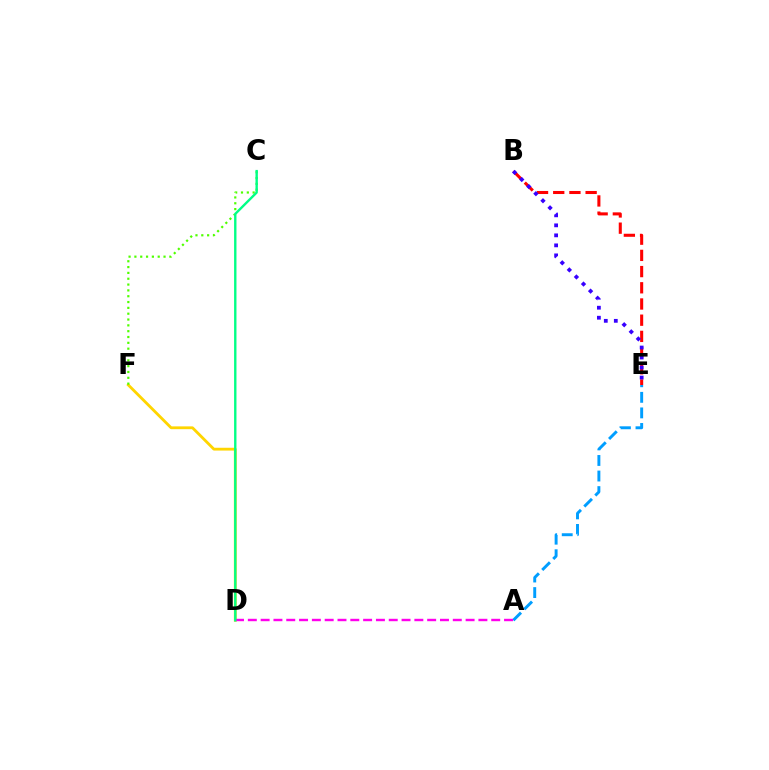{('D', 'F'): [{'color': '#ffd500', 'line_style': 'solid', 'thickness': 2.02}], ('A', 'E'): [{'color': '#009eff', 'line_style': 'dashed', 'thickness': 2.11}], ('A', 'D'): [{'color': '#ff00ed', 'line_style': 'dashed', 'thickness': 1.74}], ('B', 'E'): [{'color': '#ff0000', 'line_style': 'dashed', 'thickness': 2.2}, {'color': '#3700ff', 'line_style': 'dotted', 'thickness': 2.72}], ('C', 'F'): [{'color': '#4fff00', 'line_style': 'dotted', 'thickness': 1.58}], ('C', 'D'): [{'color': '#00ff86', 'line_style': 'solid', 'thickness': 1.71}]}